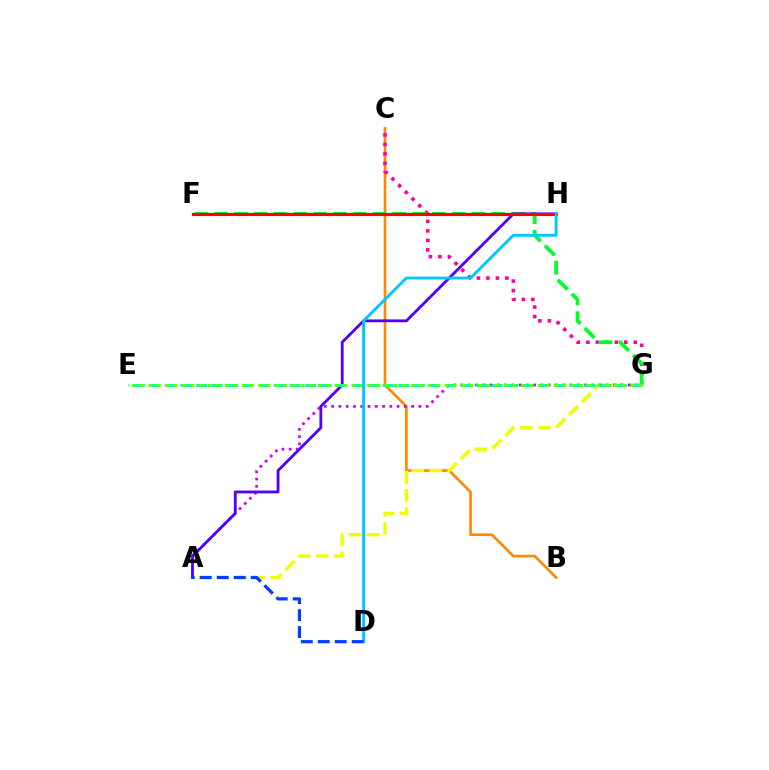{('B', 'C'): [{'color': '#ff8800', 'line_style': 'solid', 'thickness': 1.91}], ('C', 'G'): [{'color': '#ff00a0', 'line_style': 'dotted', 'thickness': 2.57}], ('A', 'G'): [{'color': '#eeff00', 'line_style': 'dashed', 'thickness': 2.46}, {'color': '#d600ff', 'line_style': 'dotted', 'thickness': 1.98}], ('F', 'G'): [{'color': '#00ff27', 'line_style': 'dashed', 'thickness': 2.69}], ('A', 'H'): [{'color': '#4f00ff', 'line_style': 'solid', 'thickness': 2.03}], ('F', 'H'): [{'color': '#ff0000', 'line_style': 'solid', 'thickness': 2.27}], ('E', 'G'): [{'color': '#00ffaf', 'line_style': 'dashed', 'thickness': 2.11}, {'color': '#66ff00', 'line_style': 'dotted', 'thickness': 2.3}], ('D', 'H'): [{'color': '#00c7ff', 'line_style': 'solid', 'thickness': 2.06}], ('A', 'D'): [{'color': '#003fff', 'line_style': 'dashed', 'thickness': 2.3}]}